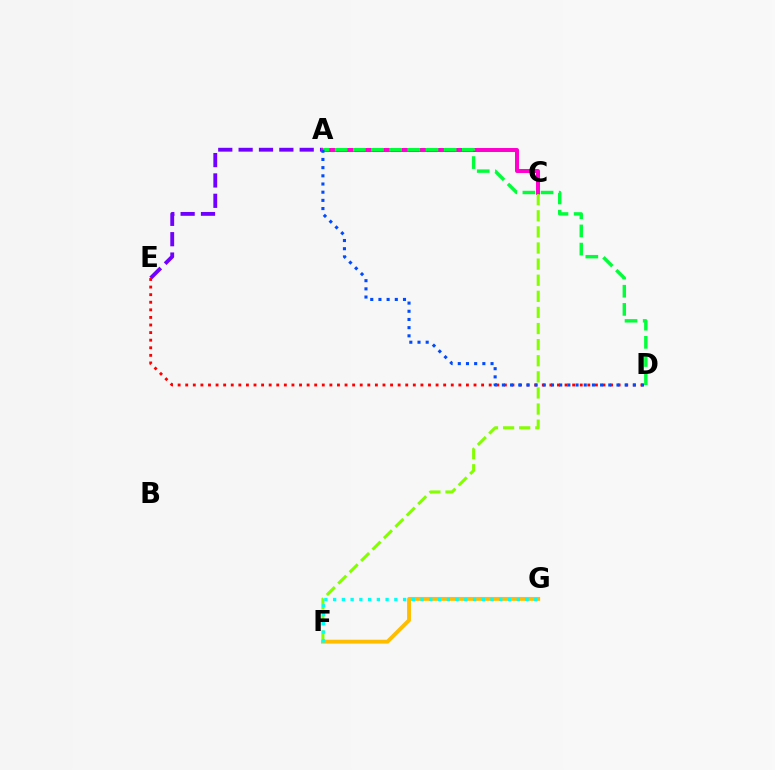{('A', 'E'): [{'color': '#7200ff', 'line_style': 'dashed', 'thickness': 2.77}], ('D', 'E'): [{'color': '#ff0000', 'line_style': 'dotted', 'thickness': 2.06}], ('F', 'G'): [{'color': '#ffbd00', 'line_style': 'solid', 'thickness': 2.79}, {'color': '#00fff6', 'line_style': 'dotted', 'thickness': 2.38}], ('A', 'C'): [{'color': '#ff00cf', 'line_style': 'solid', 'thickness': 2.86}], ('A', 'D'): [{'color': '#00ff39', 'line_style': 'dashed', 'thickness': 2.47}, {'color': '#004bff', 'line_style': 'dotted', 'thickness': 2.22}], ('C', 'F'): [{'color': '#84ff00', 'line_style': 'dashed', 'thickness': 2.19}]}